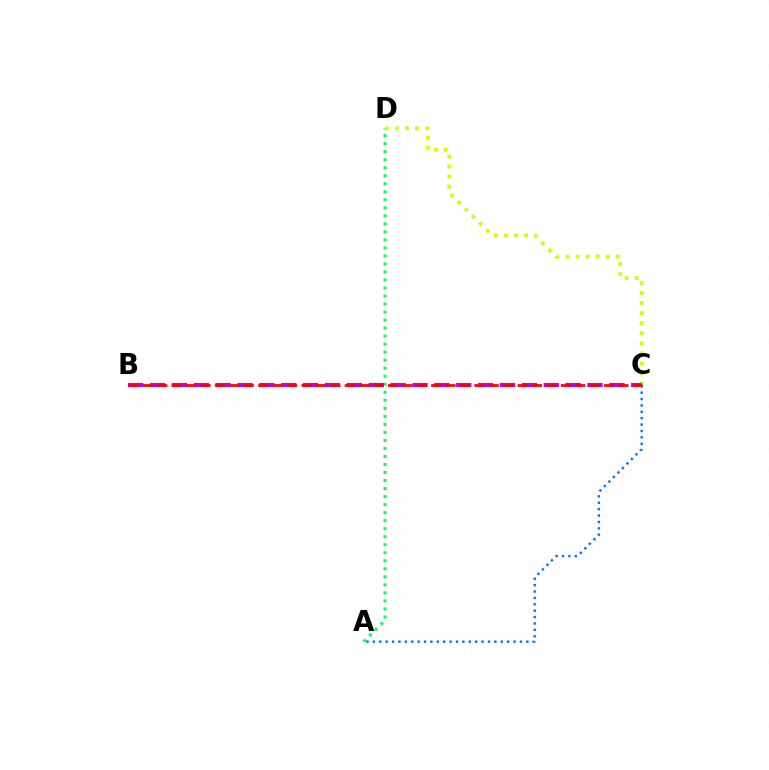{('A', 'D'): [{'color': '#00ff5c', 'line_style': 'dotted', 'thickness': 2.18}], ('C', 'D'): [{'color': '#d1ff00', 'line_style': 'dotted', 'thickness': 2.73}], ('B', 'C'): [{'color': '#b900ff', 'line_style': 'dashed', 'thickness': 2.97}, {'color': '#ff0000', 'line_style': 'dashed', 'thickness': 1.96}], ('A', 'C'): [{'color': '#0074ff', 'line_style': 'dotted', 'thickness': 1.74}]}